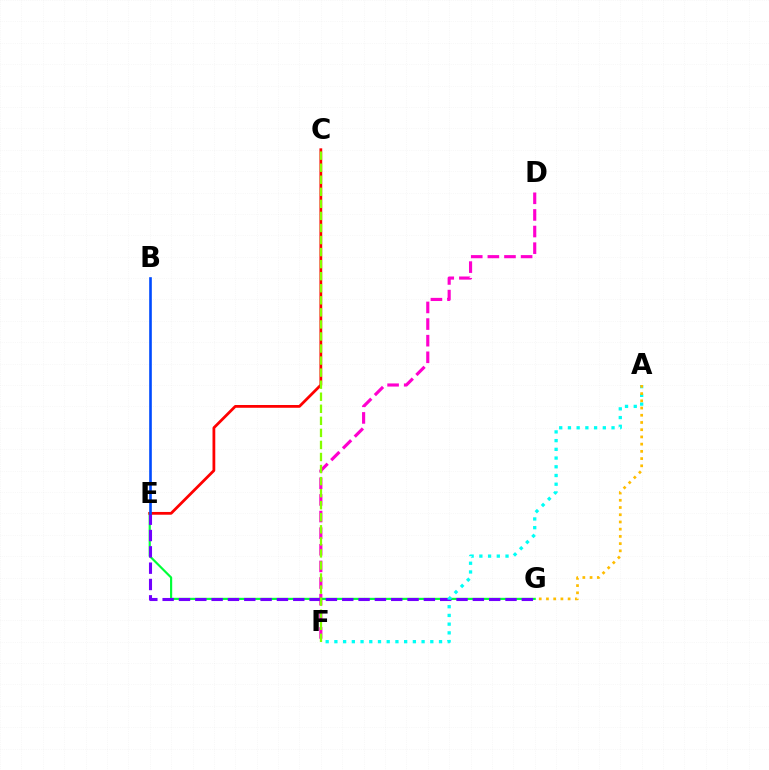{('D', 'F'): [{'color': '#ff00cf', 'line_style': 'dashed', 'thickness': 2.26}], ('E', 'G'): [{'color': '#00ff39', 'line_style': 'solid', 'thickness': 1.56}, {'color': '#7200ff', 'line_style': 'dashed', 'thickness': 2.22}], ('C', 'E'): [{'color': '#ff0000', 'line_style': 'solid', 'thickness': 1.99}], ('A', 'F'): [{'color': '#00fff6', 'line_style': 'dotted', 'thickness': 2.37}], ('A', 'G'): [{'color': '#ffbd00', 'line_style': 'dotted', 'thickness': 1.96}], ('C', 'F'): [{'color': '#84ff00', 'line_style': 'dashed', 'thickness': 1.64}], ('B', 'E'): [{'color': '#004bff', 'line_style': 'solid', 'thickness': 1.89}]}